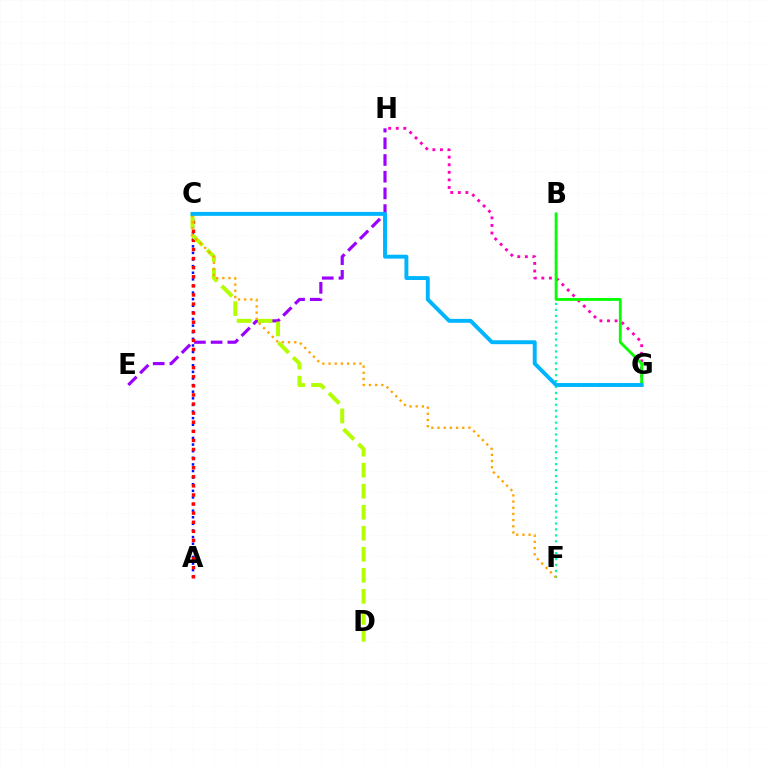{('E', 'H'): [{'color': '#9b00ff', 'line_style': 'dashed', 'thickness': 2.27}], ('B', 'F'): [{'color': '#00ff9d', 'line_style': 'dotted', 'thickness': 1.61}], ('A', 'C'): [{'color': '#0010ff', 'line_style': 'dotted', 'thickness': 1.8}, {'color': '#ff0000', 'line_style': 'dotted', 'thickness': 2.47}], ('C', 'D'): [{'color': '#b3ff00', 'line_style': 'dashed', 'thickness': 2.86}], ('G', 'H'): [{'color': '#ff00bd', 'line_style': 'dotted', 'thickness': 2.06}], ('B', 'G'): [{'color': '#08ff00', 'line_style': 'solid', 'thickness': 2.04}], ('C', 'F'): [{'color': '#ffa500', 'line_style': 'dotted', 'thickness': 1.68}], ('C', 'G'): [{'color': '#00b5ff', 'line_style': 'solid', 'thickness': 2.82}]}